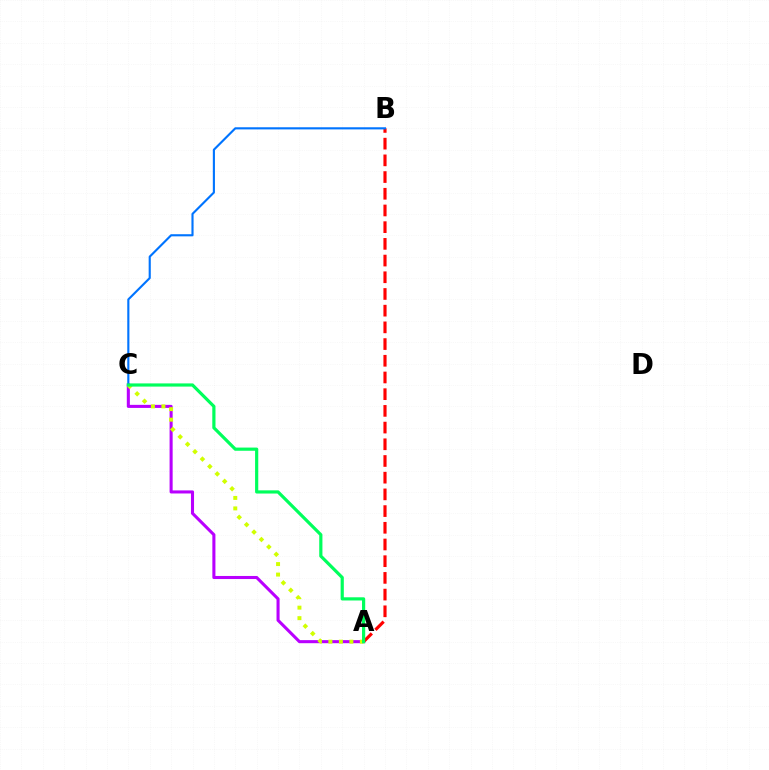{('A', 'C'): [{'color': '#b900ff', 'line_style': 'solid', 'thickness': 2.21}, {'color': '#d1ff00', 'line_style': 'dotted', 'thickness': 2.85}, {'color': '#00ff5c', 'line_style': 'solid', 'thickness': 2.3}], ('A', 'B'): [{'color': '#ff0000', 'line_style': 'dashed', 'thickness': 2.27}], ('B', 'C'): [{'color': '#0074ff', 'line_style': 'solid', 'thickness': 1.53}]}